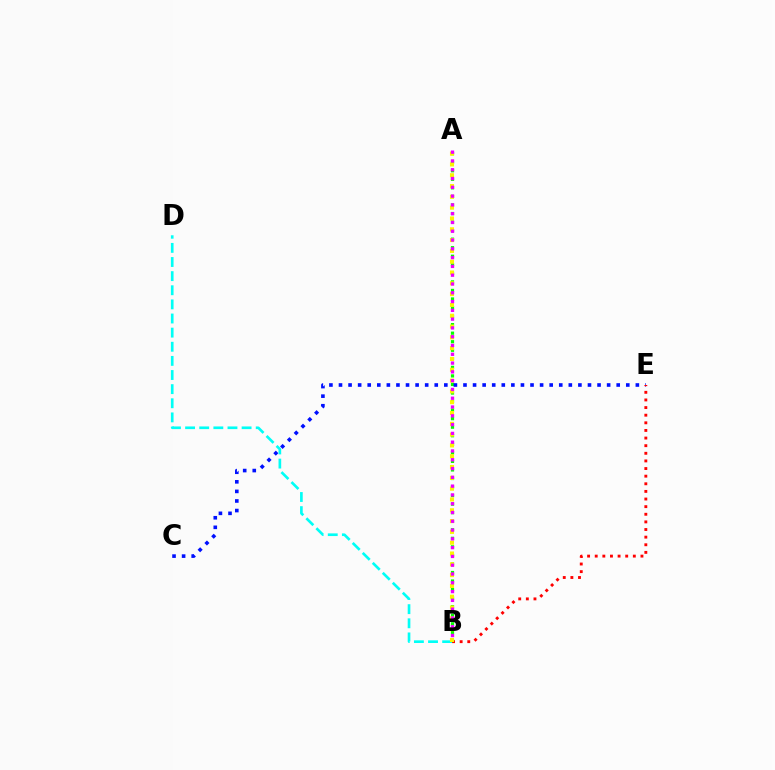{('A', 'B'): [{'color': '#08ff00', 'line_style': 'dotted', 'thickness': 2.32}, {'color': '#fcf500', 'line_style': 'dotted', 'thickness': 2.94}, {'color': '#ee00ff', 'line_style': 'dotted', 'thickness': 2.39}], ('C', 'E'): [{'color': '#0010ff', 'line_style': 'dotted', 'thickness': 2.6}], ('B', 'E'): [{'color': '#ff0000', 'line_style': 'dotted', 'thickness': 2.07}], ('B', 'D'): [{'color': '#00fff6', 'line_style': 'dashed', 'thickness': 1.92}]}